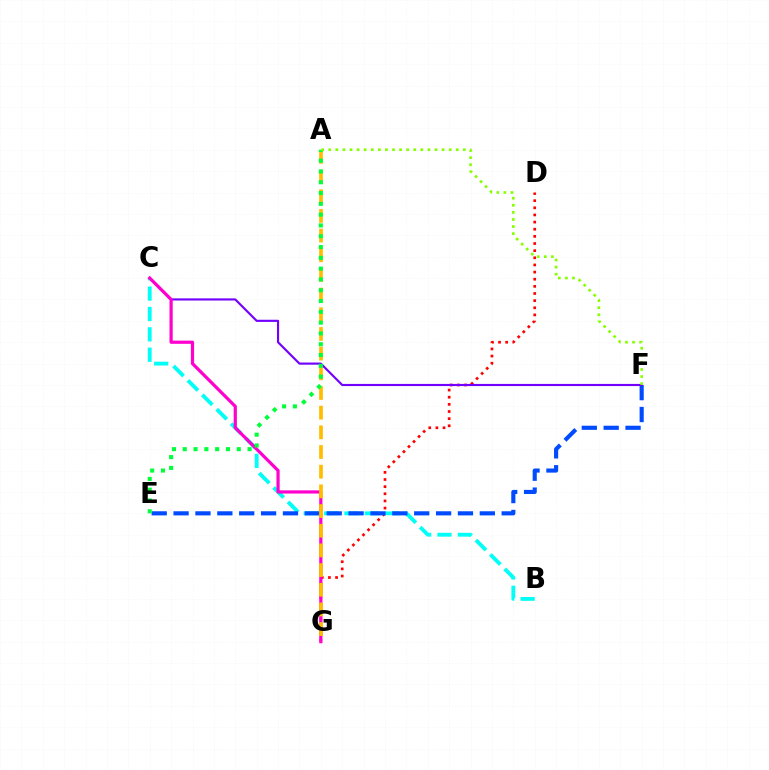{('B', 'C'): [{'color': '#00fff6', 'line_style': 'dashed', 'thickness': 2.77}], ('D', 'G'): [{'color': '#ff0000', 'line_style': 'dotted', 'thickness': 1.94}], ('E', 'F'): [{'color': '#004bff', 'line_style': 'dashed', 'thickness': 2.97}], ('C', 'F'): [{'color': '#7200ff', 'line_style': 'solid', 'thickness': 1.54}], ('C', 'G'): [{'color': '#ff00cf', 'line_style': 'solid', 'thickness': 2.31}], ('A', 'G'): [{'color': '#ffbd00', 'line_style': 'dashed', 'thickness': 2.67}], ('A', 'E'): [{'color': '#00ff39', 'line_style': 'dotted', 'thickness': 2.93}], ('A', 'F'): [{'color': '#84ff00', 'line_style': 'dotted', 'thickness': 1.92}]}